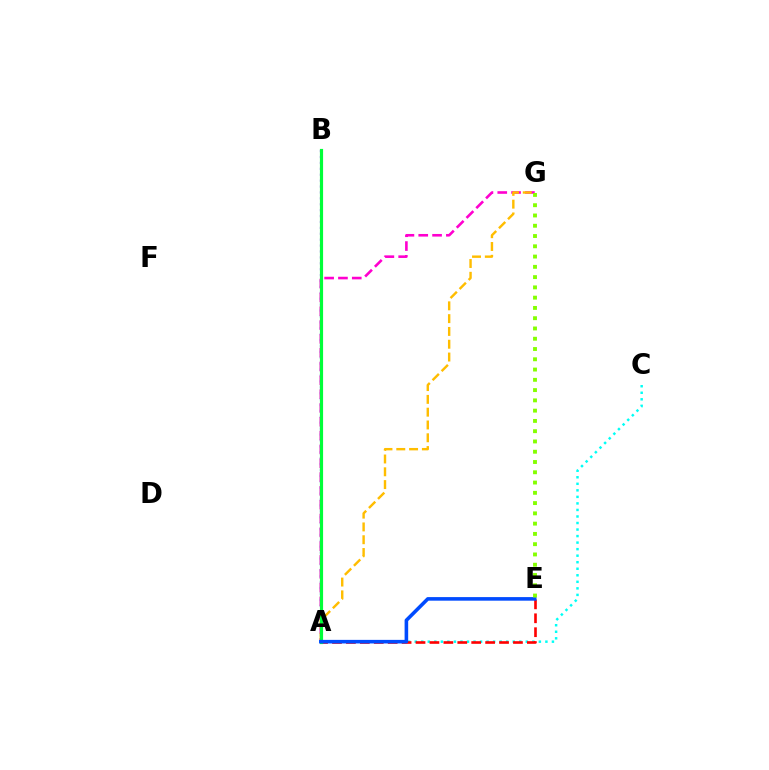{('A', 'G'): [{'color': '#ff00cf', 'line_style': 'dashed', 'thickness': 1.88}, {'color': '#ffbd00', 'line_style': 'dashed', 'thickness': 1.74}], ('A', 'B'): [{'color': '#7200ff', 'line_style': 'dotted', 'thickness': 1.6}, {'color': '#00ff39', 'line_style': 'solid', 'thickness': 2.28}], ('A', 'C'): [{'color': '#00fff6', 'line_style': 'dotted', 'thickness': 1.78}], ('A', 'E'): [{'color': '#ff0000', 'line_style': 'dashed', 'thickness': 1.89}, {'color': '#004bff', 'line_style': 'solid', 'thickness': 2.58}], ('E', 'G'): [{'color': '#84ff00', 'line_style': 'dotted', 'thickness': 2.79}]}